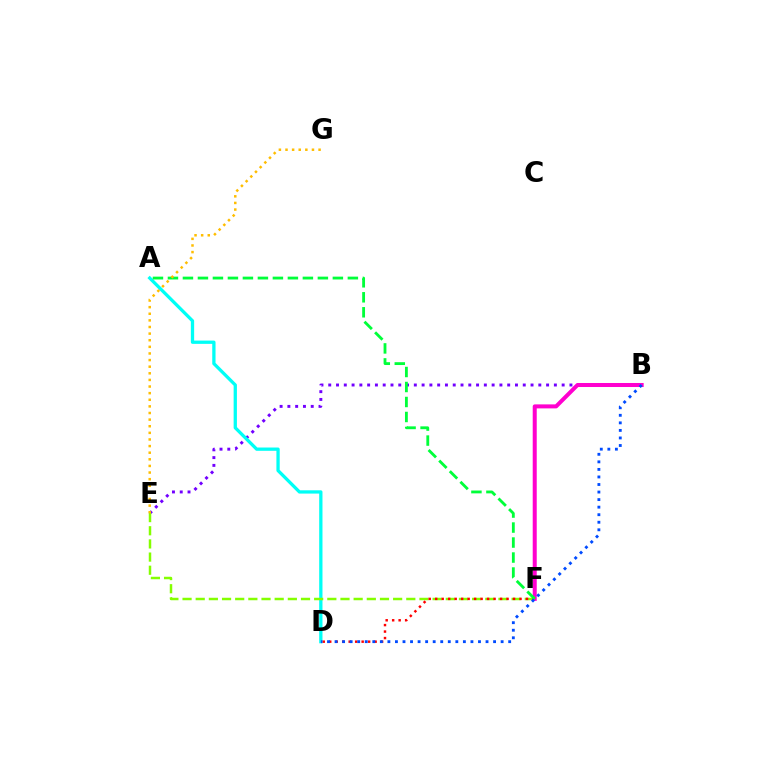{('B', 'E'): [{'color': '#7200ff', 'line_style': 'dotted', 'thickness': 2.11}], ('A', 'D'): [{'color': '#00fff6', 'line_style': 'solid', 'thickness': 2.37}], ('E', 'F'): [{'color': '#84ff00', 'line_style': 'dashed', 'thickness': 1.79}], ('D', 'F'): [{'color': '#ff0000', 'line_style': 'dotted', 'thickness': 1.76}], ('B', 'F'): [{'color': '#ff00cf', 'line_style': 'solid', 'thickness': 2.89}], ('A', 'F'): [{'color': '#00ff39', 'line_style': 'dashed', 'thickness': 2.04}], ('E', 'G'): [{'color': '#ffbd00', 'line_style': 'dotted', 'thickness': 1.8}], ('B', 'D'): [{'color': '#004bff', 'line_style': 'dotted', 'thickness': 2.05}]}